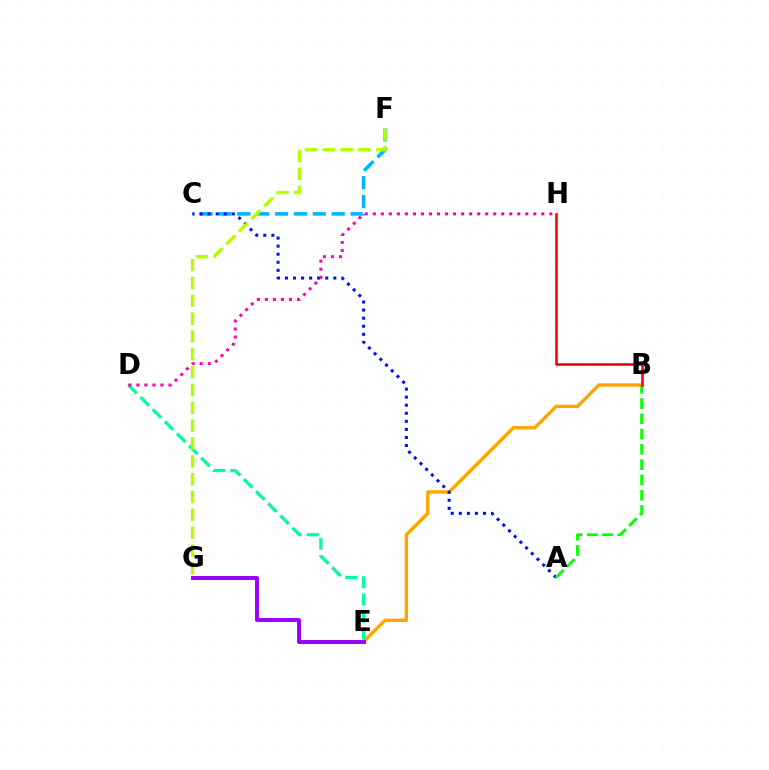{('C', 'F'): [{'color': '#00b5ff', 'line_style': 'dashed', 'thickness': 2.56}], ('B', 'E'): [{'color': '#ffa500', 'line_style': 'solid', 'thickness': 2.43}], ('D', 'E'): [{'color': '#00ff9d', 'line_style': 'dashed', 'thickness': 2.33}], ('A', 'C'): [{'color': '#0010ff', 'line_style': 'dotted', 'thickness': 2.19}], ('E', 'G'): [{'color': '#9b00ff', 'line_style': 'solid', 'thickness': 2.84}], ('A', 'B'): [{'color': '#08ff00', 'line_style': 'dashed', 'thickness': 2.07}], ('D', 'H'): [{'color': '#ff00bd', 'line_style': 'dotted', 'thickness': 2.18}], ('B', 'H'): [{'color': '#ff0000', 'line_style': 'solid', 'thickness': 1.87}], ('F', 'G'): [{'color': '#b3ff00', 'line_style': 'dashed', 'thickness': 2.42}]}